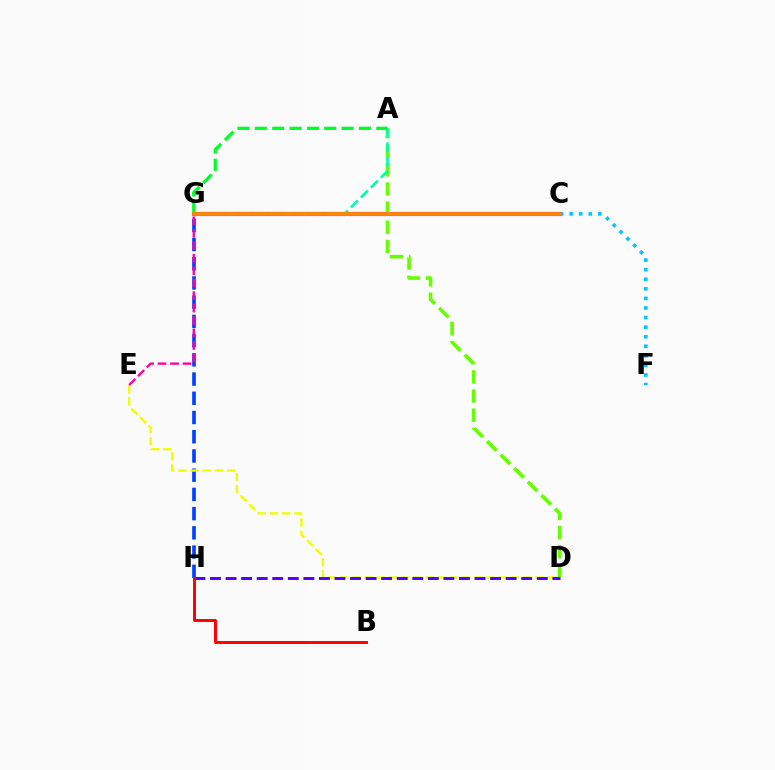{('G', 'H'): [{'color': '#003fff', 'line_style': 'dashed', 'thickness': 2.61}], ('D', 'E'): [{'color': '#eeff00', 'line_style': 'dashed', 'thickness': 1.66}], ('C', 'F'): [{'color': '#00c7ff', 'line_style': 'dotted', 'thickness': 2.6}], ('A', 'D'): [{'color': '#66ff00', 'line_style': 'dashed', 'thickness': 2.6}], ('E', 'G'): [{'color': '#ff00a0', 'line_style': 'dashed', 'thickness': 1.69}], ('C', 'G'): [{'color': '#d600ff', 'line_style': 'solid', 'thickness': 2.97}, {'color': '#ff8800', 'line_style': 'solid', 'thickness': 2.73}], ('D', 'H'): [{'color': '#4f00ff', 'line_style': 'dashed', 'thickness': 2.11}], ('A', 'G'): [{'color': '#00ffaf', 'line_style': 'dashed', 'thickness': 1.91}, {'color': '#00ff27', 'line_style': 'dashed', 'thickness': 2.36}], ('B', 'H'): [{'color': '#ff0000', 'line_style': 'solid', 'thickness': 2.12}]}